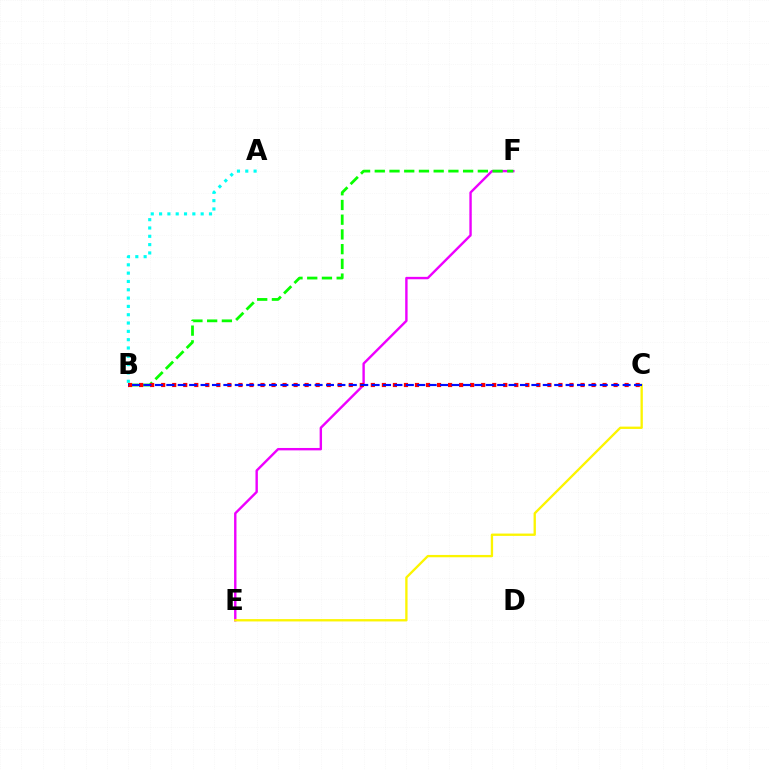{('E', 'F'): [{'color': '#ee00ff', 'line_style': 'solid', 'thickness': 1.73}], ('A', 'B'): [{'color': '#00fff6', 'line_style': 'dotted', 'thickness': 2.26}], ('B', 'F'): [{'color': '#08ff00', 'line_style': 'dashed', 'thickness': 2.0}], ('B', 'C'): [{'color': '#ff0000', 'line_style': 'dotted', 'thickness': 3.0}, {'color': '#0010ff', 'line_style': 'dashed', 'thickness': 1.55}], ('C', 'E'): [{'color': '#fcf500', 'line_style': 'solid', 'thickness': 1.67}]}